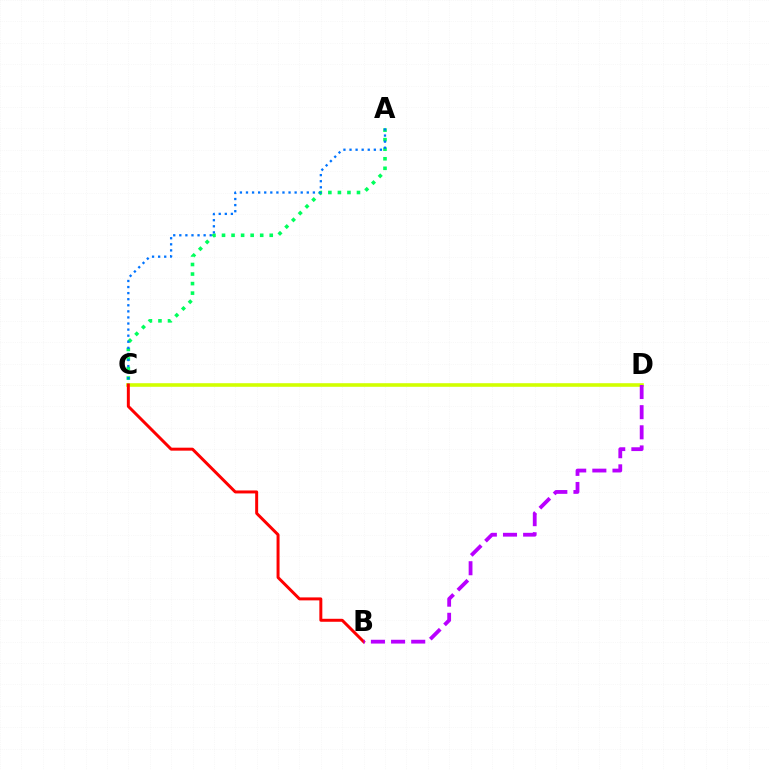{('A', 'C'): [{'color': '#00ff5c', 'line_style': 'dotted', 'thickness': 2.59}, {'color': '#0074ff', 'line_style': 'dotted', 'thickness': 1.65}], ('C', 'D'): [{'color': '#d1ff00', 'line_style': 'solid', 'thickness': 2.59}], ('B', 'C'): [{'color': '#ff0000', 'line_style': 'solid', 'thickness': 2.14}], ('B', 'D'): [{'color': '#b900ff', 'line_style': 'dashed', 'thickness': 2.74}]}